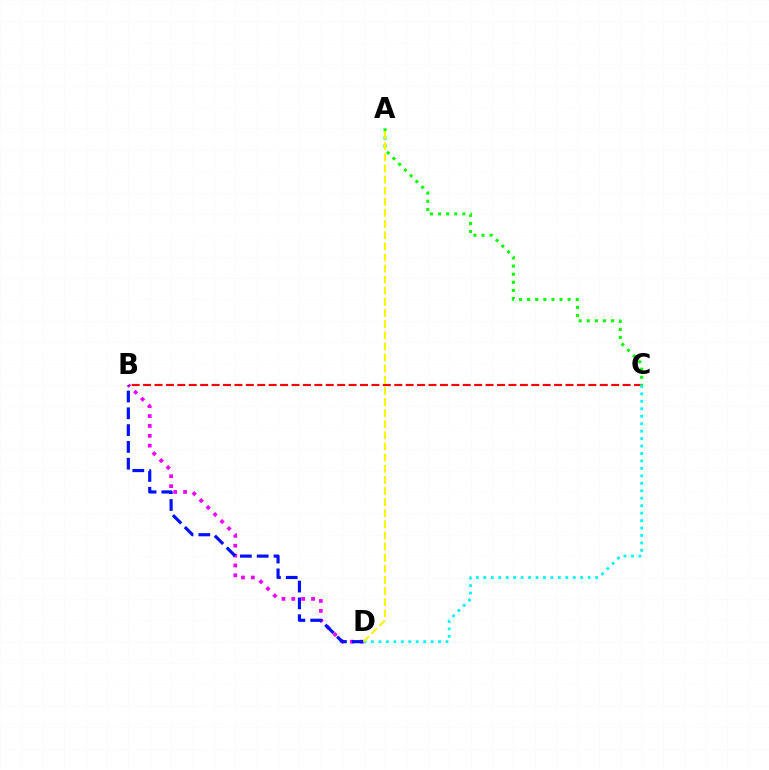{('B', 'D'): [{'color': '#ee00ff', 'line_style': 'dotted', 'thickness': 2.68}, {'color': '#0010ff', 'line_style': 'dashed', 'thickness': 2.28}], ('B', 'C'): [{'color': '#ff0000', 'line_style': 'dashed', 'thickness': 1.55}], ('A', 'C'): [{'color': '#08ff00', 'line_style': 'dotted', 'thickness': 2.2}], ('C', 'D'): [{'color': '#00fff6', 'line_style': 'dotted', 'thickness': 2.03}], ('A', 'D'): [{'color': '#fcf500', 'line_style': 'dashed', 'thickness': 1.51}]}